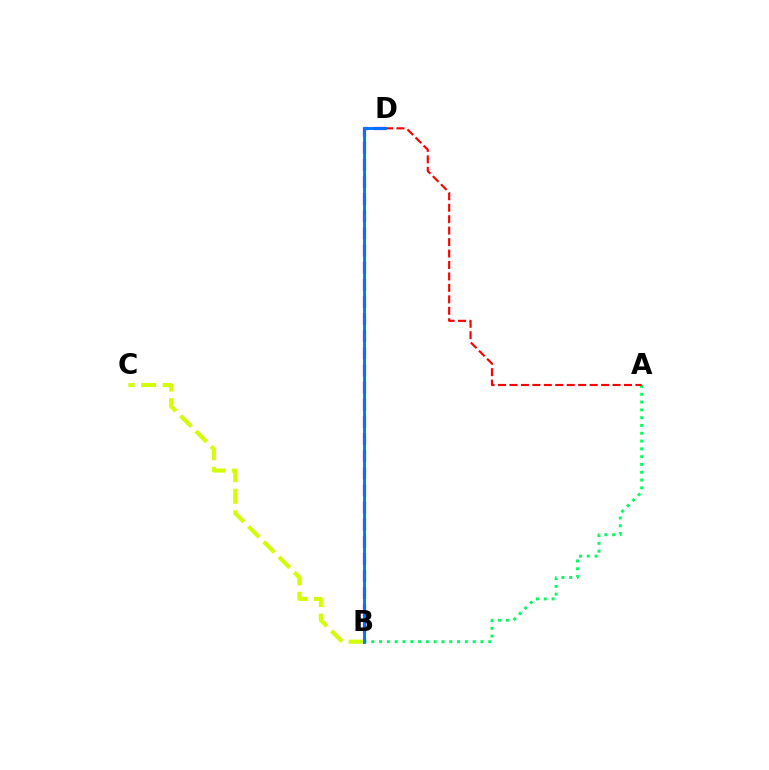{('B', 'D'): [{'color': '#b900ff', 'line_style': 'dashed', 'thickness': 2.33}, {'color': '#0074ff', 'line_style': 'solid', 'thickness': 2.07}], ('A', 'B'): [{'color': '#00ff5c', 'line_style': 'dotted', 'thickness': 2.12}], ('A', 'D'): [{'color': '#ff0000', 'line_style': 'dashed', 'thickness': 1.56}], ('B', 'C'): [{'color': '#d1ff00', 'line_style': 'dashed', 'thickness': 2.94}]}